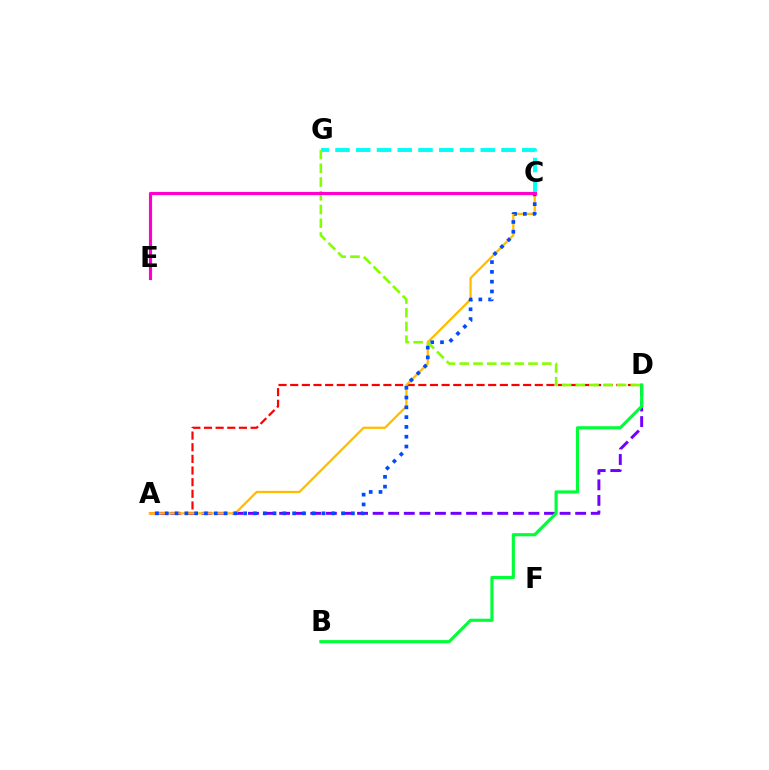{('A', 'D'): [{'color': '#7200ff', 'line_style': 'dashed', 'thickness': 2.12}, {'color': '#ff0000', 'line_style': 'dashed', 'thickness': 1.58}], ('C', 'G'): [{'color': '#00fff6', 'line_style': 'dashed', 'thickness': 2.82}], ('A', 'C'): [{'color': '#ffbd00', 'line_style': 'solid', 'thickness': 1.64}, {'color': '#004bff', 'line_style': 'dotted', 'thickness': 2.66}], ('B', 'D'): [{'color': '#00ff39', 'line_style': 'solid', 'thickness': 2.26}], ('D', 'G'): [{'color': '#84ff00', 'line_style': 'dashed', 'thickness': 1.87}], ('C', 'E'): [{'color': '#ff00cf', 'line_style': 'solid', 'thickness': 2.27}]}